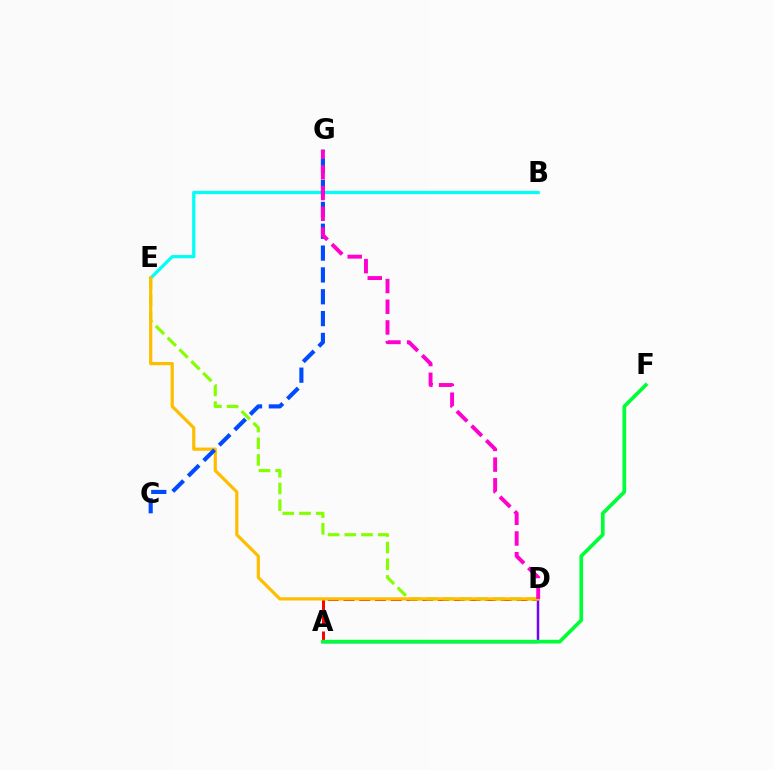{('A', 'D'): [{'color': '#ff0000', 'line_style': 'dashed', 'thickness': 2.14}, {'color': '#7200ff', 'line_style': 'solid', 'thickness': 1.8}], ('B', 'E'): [{'color': '#00fff6', 'line_style': 'solid', 'thickness': 2.33}], ('D', 'E'): [{'color': '#84ff00', 'line_style': 'dashed', 'thickness': 2.27}, {'color': '#ffbd00', 'line_style': 'solid', 'thickness': 2.31}], ('C', 'G'): [{'color': '#004bff', 'line_style': 'dashed', 'thickness': 2.97}], ('A', 'F'): [{'color': '#00ff39', 'line_style': 'solid', 'thickness': 2.65}], ('D', 'G'): [{'color': '#ff00cf', 'line_style': 'dashed', 'thickness': 2.81}]}